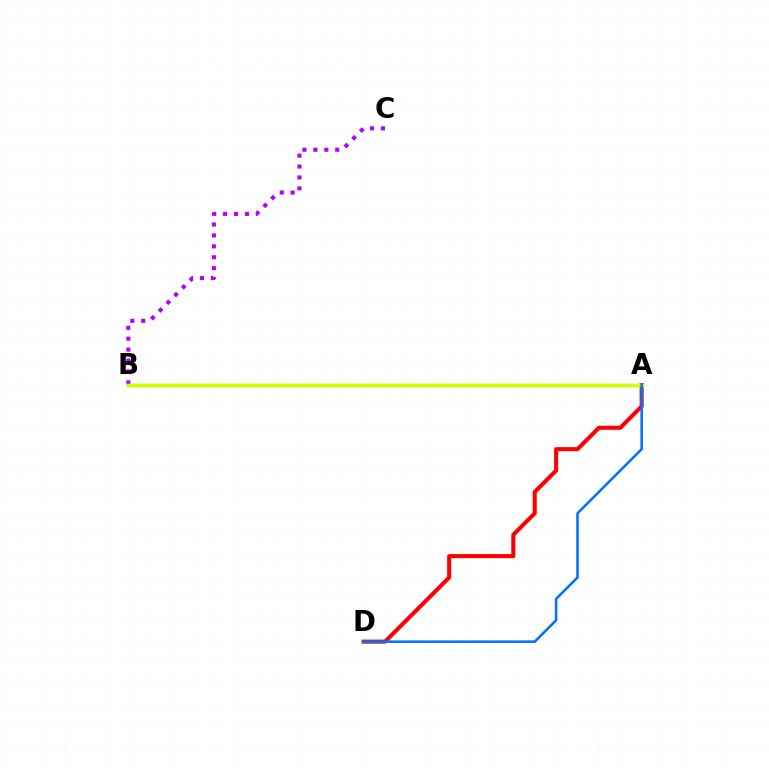{('A', 'B'): [{'color': '#00ff5c', 'line_style': 'solid', 'thickness': 2.34}, {'color': '#d1ff00', 'line_style': 'solid', 'thickness': 2.5}], ('A', 'D'): [{'color': '#ff0000', 'line_style': 'solid', 'thickness': 2.93}, {'color': '#0074ff', 'line_style': 'solid', 'thickness': 1.85}], ('B', 'C'): [{'color': '#b900ff', 'line_style': 'dotted', 'thickness': 2.97}]}